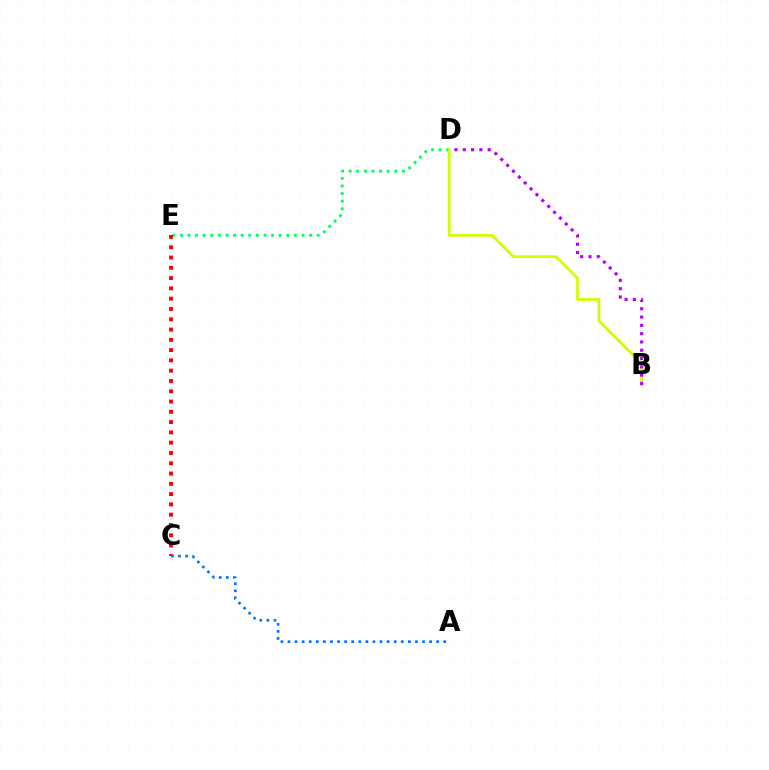{('D', 'E'): [{'color': '#00ff5c', 'line_style': 'dotted', 'thickness': 2.07}], ('B', 'D'): [{'color': '#d1ff00', 'line_style': 'solid', 'thickness': 1.98}, {'color': '#b900ff', 'line_style': 'dotted', 'thickness': 2.25}], ('C', 'E'): [{'color': '#ff0000', 'line_style': 'dotted', 'thickness': 2.79}], ('A', 'C'): [{'color': '#0074ff', 'line_style': 'dotted', 'thickness': 1.92}]}